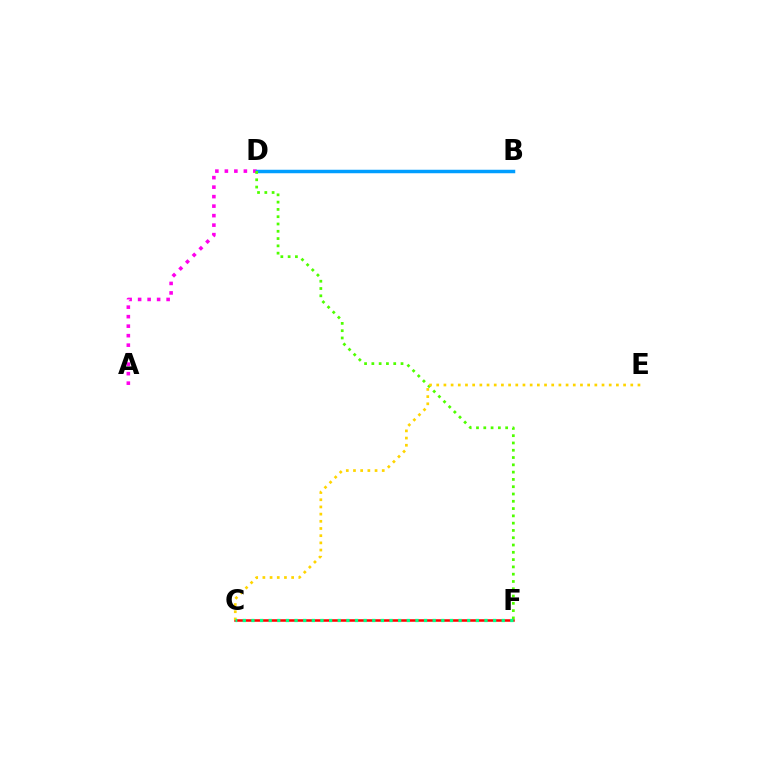{('A', 'D'): [{'color': '#ff00ed', 'line_style': 'dotted', 'thickness': 2.58}], ('C', 'F'): [{'color': '#ff0000', 'line_style': 'solid', 'thickness': 1.82}, {'color': '#00ff86', 'line_style': 'dotted', 'thickness': 2.35}], ('B', 'D'): [{'color': '#3700ff', 'line_style': 'solid', 'thickness': 1.82}, {'color': '#009eff', 'line_style': 'solid', 'thickness': 2.51}], ('D', 'F'): [{'color': '#4fff00', 'line_style': 'dotted', 'thickness': 1.98}], ('C', 'E'): [{'color': '#ffd500', 'line_style': 'dotted', 'thickness': 1.95}]}